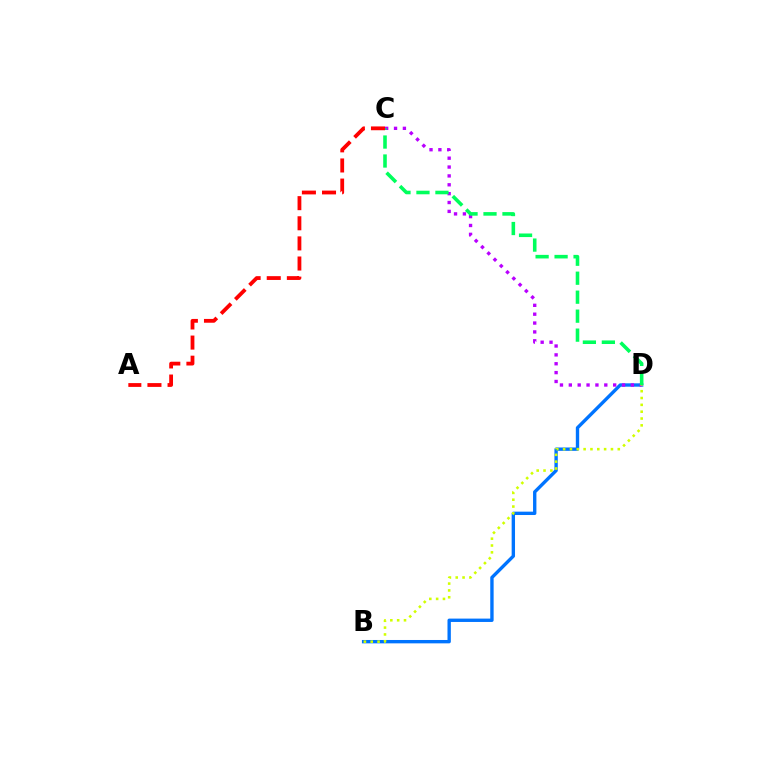{('B', 'D'): [{'color': '#0074ff', 'line_style': 'solid', 'thickness': 2.42}, {'color': '#d1ff00', 'line_style': 'dotted', 'thickness': 1.86}], ('C', 'D'): [{'color': '#b900ff', 'line_style': 'dotted', 'thickness': 2.41}, {'color': '#00ff5c', 'line_style': 'dashed', 'thickness': 2.58}], ('A', 'C'): [{'color': '#ff0000', 'line_style': 'dashed', 'thickness': 2.73}]}